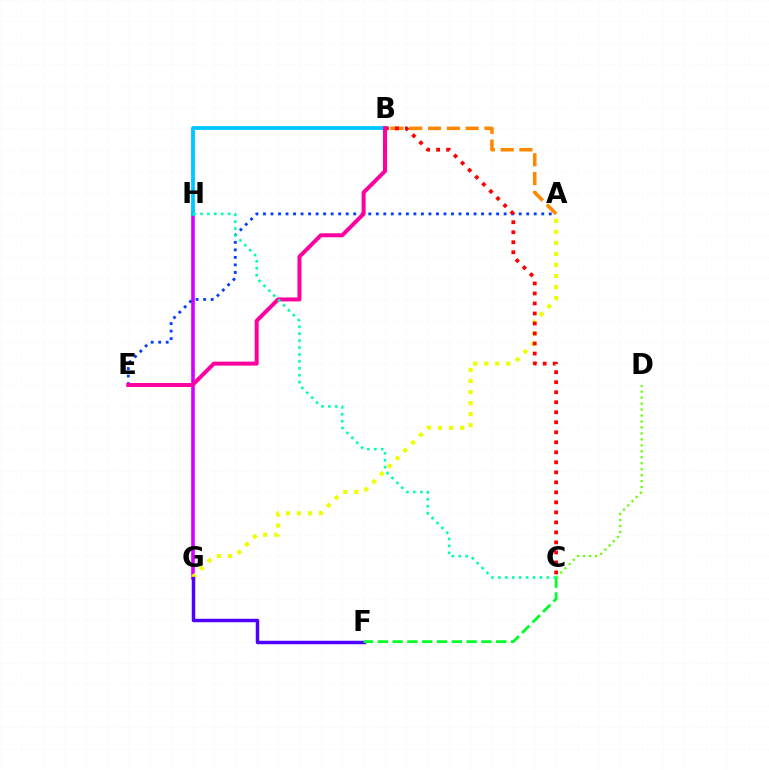{('G', 'H'): [{'color': '#d600ff', 'line_style': 'solid', 'thickness': 2.6}], ('B', 'H'): [{'color': '#00c7ff', 'line_style': 'solid', 'thickness': 2.75}], ('A', 'B'): [{'color': '#ff8800', 'line_style': 'dashed', 'thickness': 2.55}], ('A', 'G'): [{'color': '#eeff00', 'line_style': 'dotted', 'thickness': 3.0}], ('F', 'G'): [{'color': '#4f00ff', 'line_style': 'solid', 'thickness': 2.5}], ('A', 'E'): [{'color': '#003fff', 'line_style': 'dotted', 'thickness': 2.04}], ('B', 'C'): [{'color': '#ff0000', 'line_style': 'dotted', 'thickness': 2.72}], ('C', 'D'): [{'color': '#66ff00', 'line_style': 'dotted', 'thickness': 1.62}], ('C', 'F'): [{'color': '#00ff27', 'line_style': 'dashed', 'thickness': 2.01}], ('B', 'E'): [{'color': '#ff00a0', 'line_style': 'solid', 'thickness': 2.87}], ('C', 'H'): [{'color': '#00ffaf', 'line_style': 'dotted', 'thickness': 1.88}]}